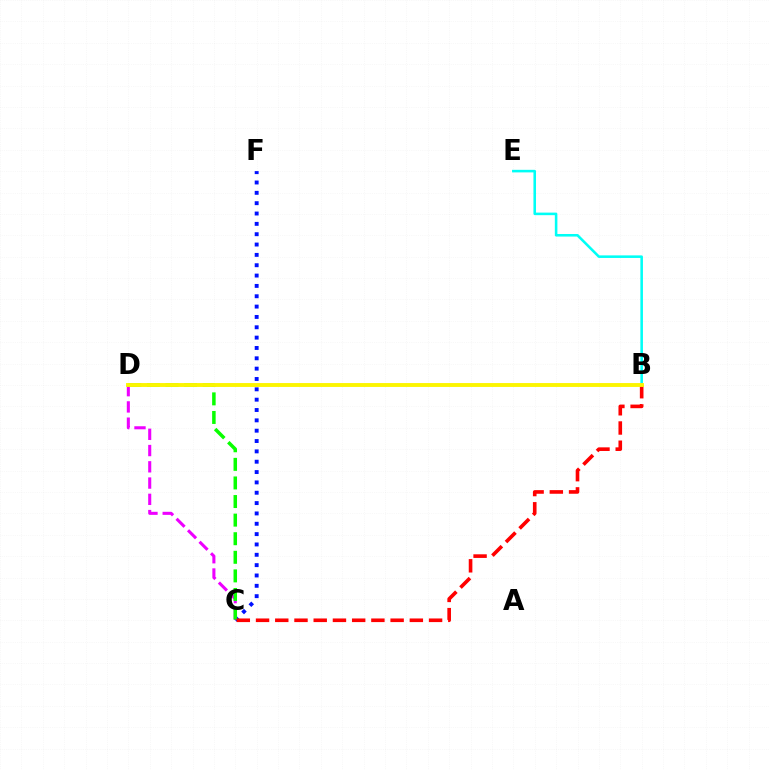{('C', 'F'): [{'color': '#0010ff', 'line_style': 'dotted', 'thickness': 2.81}], ('C', 'D'): [{'color': '#ee00ff', 'line_style': 'dashed', 'thickness': 2.21}, {'color': '#08ff00', 'line_style': 'dashed', 'thickness': 2.53}], ('B', 'E'): [{'color': '#00fff6', 'line_style': 'solid', 'thickness': 1.85}], ('B', 'C'): [{'color': '#ff0000', 'line_style': 'dashed', 'thickness': 2.61}], ('B', 'D'): [{'color': '#fcf500', 'line_style': 'solid', 'thickness': 2.79}]}